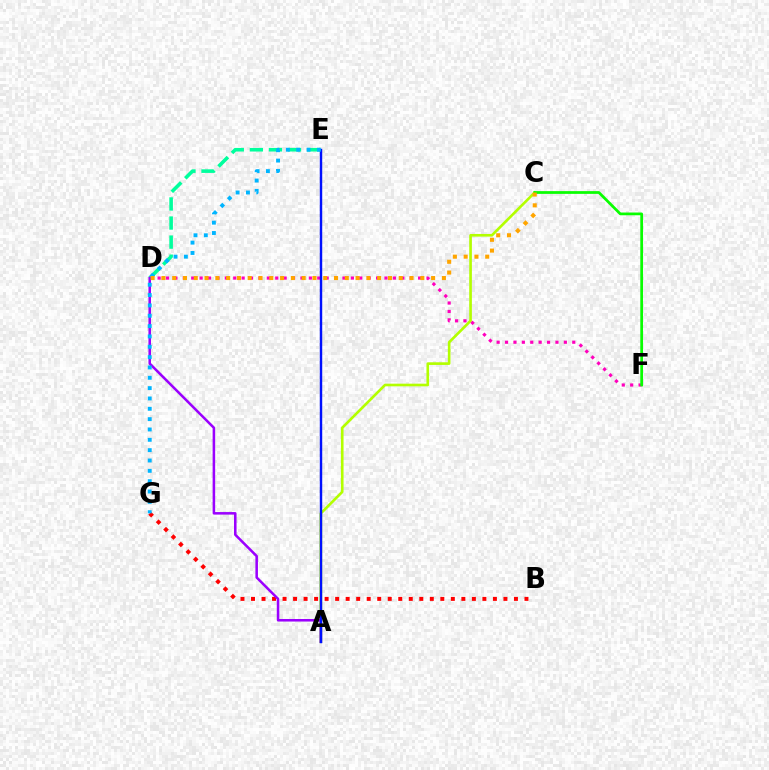{('A', 'C'): [{'color': '#b3ff00', 'line_style': 'solid', 'thickness': 1.91}], ('D', 'F'): [{'color': '#ff00bd', 'line_style': 'dotted', 'thickness': 2.28}], ('B', 'G'): [{'color': '#ff0000', 'line_style': 'dotted', 'thickness': 2.86}], ('D', 'E'): [{'color': '#00ff9d', 'line_style': 'dashed', 'thickness': 2.59}], ('A', 'D'): [{'color': '#9b00ff', 'line_style': 'solid', 'thickness': 1.83}], ('C', 'F'): [{'color': '#08ff00', 'line_style': 'solid', 'thickness': 1.97}], ('A', 'E'): [{'color': '#0010ff', 'line_style': 'solid', 'thickness': 1.75}], ('E', 'G'): [{'color': '#00b5ff', 'line_style': 'dotted', 'thickness': 2.81}], ('C', 'D'): [{'color': '#ffa500', 'line_style': 'dotted', 'thickness': 2.93}]}